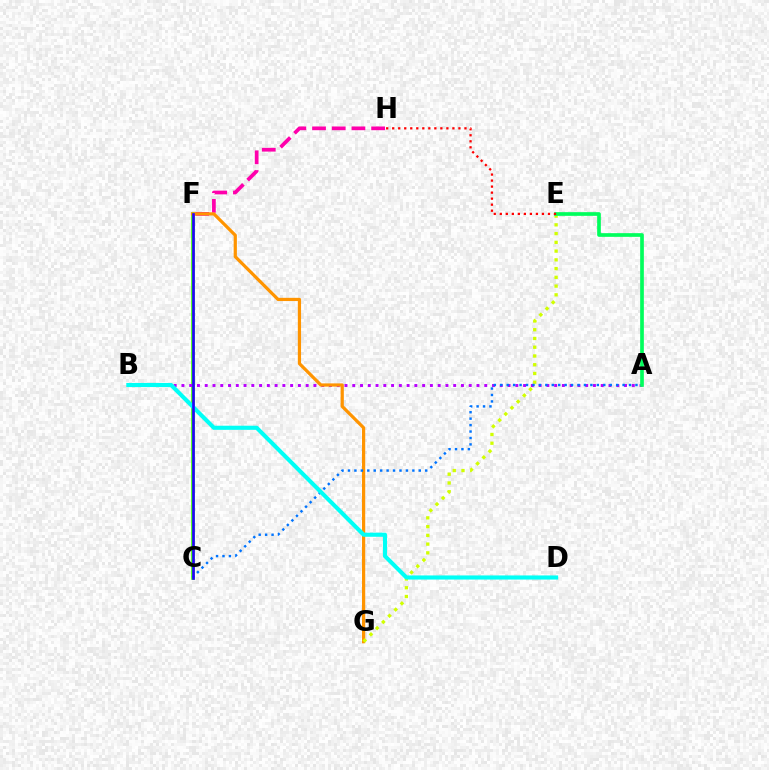{('F', 'H'): [{'color': '#ff00ac', 'line_style': 'dashed', 'thickness': 2.68}], ('C', 'F'): [{'color': '#3dff00', 'line_style': 'solid', 'thickness': 2.61}, {'color': '#2500ff', 'line_style': 'solid', 'thickness': 1.9}], ('A', 'B'): [{'color': '#b900ff', 'line_style': 'dotted', 'thickness': 2.11}], ('F', 'G'): [{'color': '#ff9400', 'line_style': 'solid', 'thickness': 2.31}], ('E', 'G'): [{'color': '#d1ff00', 'line_style': 'dotted', 'thickness': 2.38}], ('A', 'E'): [{'color': '#00ff5c', 'line_style': 'solid', 'thickness': 2.65}], ('A', 'C'): [{'color': '#0074ff', 'line_style': 'dotted', 'thickness': 1.75}], ('B', 'D'): [{'color': '#00fff6', 'line_style': 'solid', 'thickness': 2.96}], ('E', 'H'): [{'color': '#ff0000', 'line_style': 'dotted', 'thickness': 1.64}]}